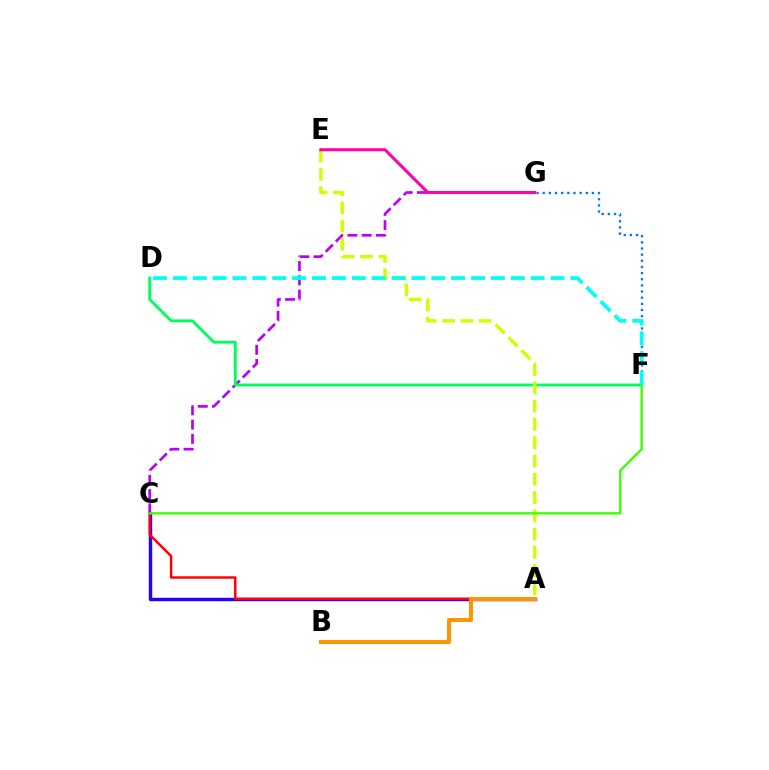{('C', 'G'): [{'color': '#b900ff', 'line_style': 'dashed', 'thickness': 1.94}], ('A', 'C'): [{'color': '#2500ff', 'line_style': 'solid', 'thickness': 2.46}, {'color': '#ff0000', 'line_style': 'solid', 'thickness': 1.77}], ('F', 'G'): [{'color': '#0074ff', 'line_style': 'dotted', 'thickness': 1.67}], ('D', 'F'): [{'color': '#00ff5c', 'line_style': 'solid', 'thickness': 2.07}, {'color': '#00fff6', 'line_style': 'dashed', 'thickness': 2.7}], ('A', 'E'): [{'color': '#d1ff00', 'line_style': 'dashed', 'thickness': 2.48}], ('C', 'F'): [{'color': '#3dff00', 'line_style': 'solid', 'thickness': 1.72}], ('E', 'G'): [{'color': '#ff00ac', 'line_style': 'solid', 'thickness': 2.19}], ('A', 'B'): [{'color': '#ff9400', 'line_style': 'solid', 'thickness': 2.87}]}